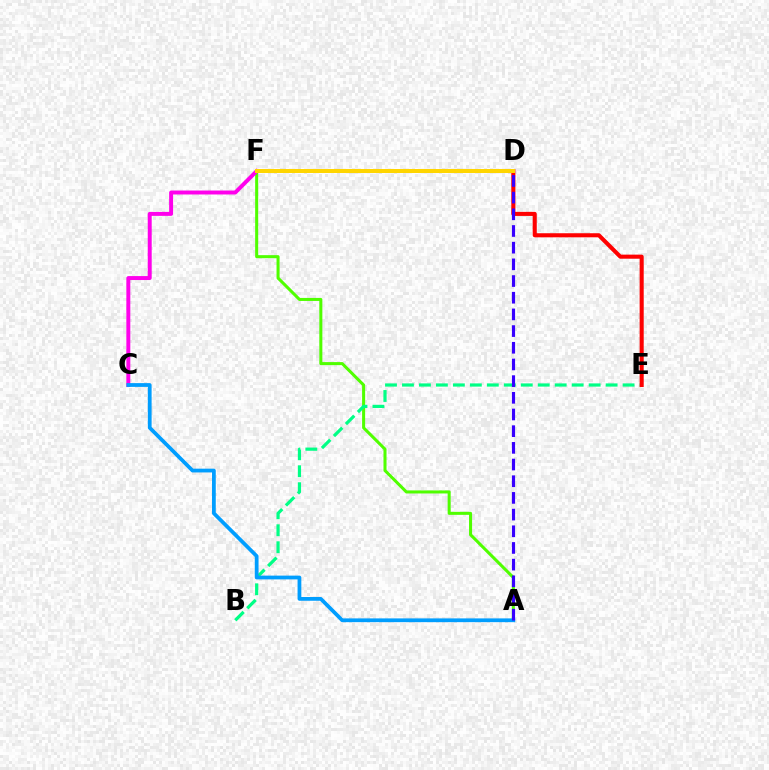{('A', 'F'): [{'color': '#4fff00', 'line_style': 'solid', 'thickness': 2.19}], ('B', 'E'): [{'color': '#00ff86', 'line_style': 'dashed', 'thickness': 2.31}], ('C', 'F'): [{'color': '#ff00ed', 'line_style': 'solid', 'thickness': 2.85}], ('A', 'C'): [{'color': '#009eff', 'line_style': 'solid', 'thickness': 2.71}], ('D', 'E'): [{'color': '#ff0000', 'line_style': 'solid', 'thickness': 2.93}], ('A', 'D'): [{'color': '#3700ff', 'line_style': 'dashed', 'thickness': 2.27}], ('D', 'F'): [{'color': '#ffd500', 'line_style': 'solid', 'thickness': 2.88}]}